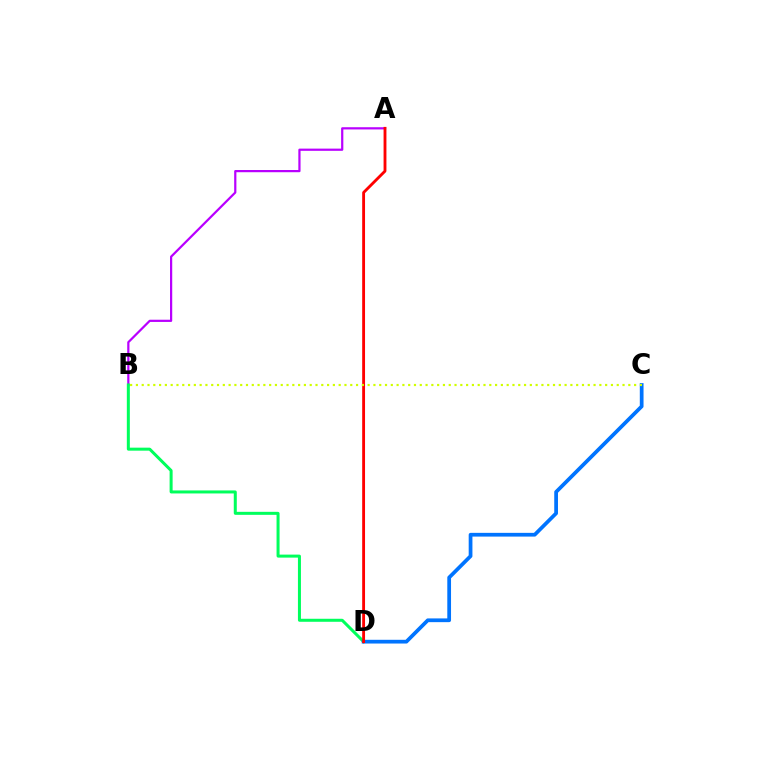{('A', 'B'): [{'color': '#b900ff', 'line_style': 'solid', 'thickness': 1.59}], ('B', 'D'): [{'color': '#00ff5c', 'line_style': 'solid', 'thickness': 2.17}], ('C', 'D'): [{'color': '#0074ff', 'line_style': 'solid', 'thickness': 2.69}], ('A', 'D'): [{'color': '#ff0000', 'line_style': 'solid', 'thickness': 2.05}], ('B', 'C'): [{'color': '#d1ff00', 'line_style': 'dotted', 'thickness': 1.57}]}